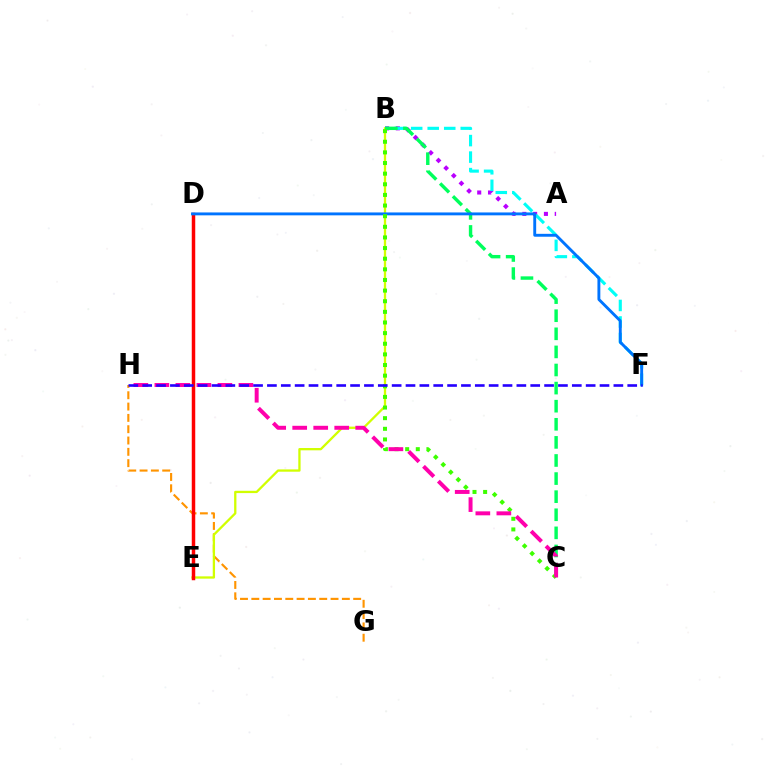{('G', 'H'): [{'color': '#ff9400', 'line_style': 'dashed', 'thickness': 1.54}], ('A', 'B'): [{'color': '#b900ff', 'line_style': 'dotted', 'thickness': 2.93}], ('B', 'E'): [{'color': '#d1ff00', 'line_style': 'solid', 'thickness': 1.65}], ('B', 'F'): [{'color': '#00fff6', 'line_style': 'dashed', 'thickness': 2.25}], ('B', 'C'): [{'color': '#00ff5c', 'line_style': 'dashed', 'thickness': 2.46}, {'color': '#3dff00', 'line_style': 'dotted', 'thickness': 2.89}], ('D', 'E'): [{'color': '#ff0000', 'line_style': 'solid', 'thickness': 2.51}], ('D', 'F'): [{'color': '#0074ff', 'line_style': 'solid', 'thickness': 2.08}], ('C', 'H'): [{'color': '#ff00ac', 'line_style': 'dashed', 'thickness': 2.85}], ('F', 'H'): [{'color': '#2500ff', 'line_style': 'dashed', 'thickness': 1.88}]}